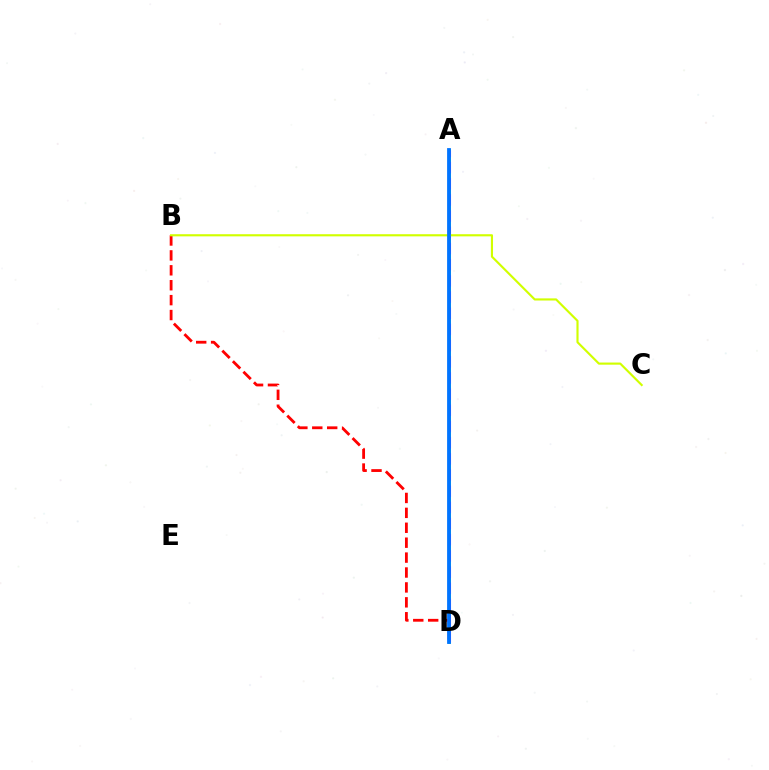{('A', 'D'): [{'color': '#00ff5c', 'line_style': 'solid', 'thickness': 1.9}, {'color': '#b900ff', 'line_style': 'dashed', 'thickness': 2.2}, {'color': '#0074ff', 'line_style': 'solid', 'thickness': 2.73}], ('B', 'D'): [{'color': '#ff0000', 'line_style': 'dashed', 'thickness': 2.03}], ('B', 'C'): [{'color': '#d1ff00', 'line_style': 'solid', 'thickness': 1.54}]}